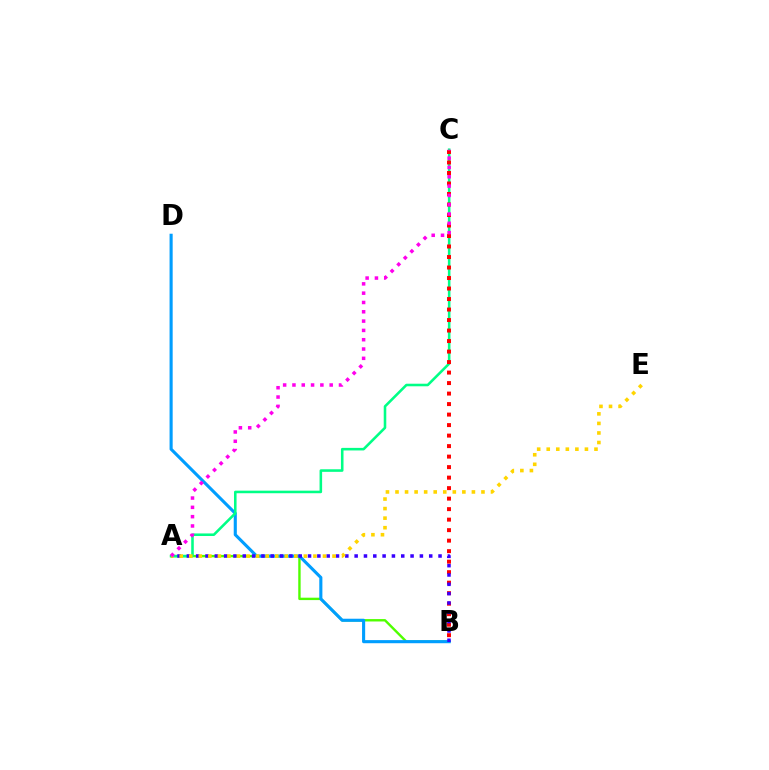{('A', 'B'): [{'color': '#4fff00', 'line_style': 'solid', 'thickness': 1.72}, {'color': '#3700ff', 'line_style': 'dotted', 'thickness': 2.53}], ('B', 'D'): [{'color': '#009eff', 'line_style': 'solid', 'thickness': 2.24}], ('A', 'C'): [{'color': '#00ff86', 'line_style': 'solid', 'thickness': 1.85}, {'color': '#ff00ed', 'line_style': 'dotted', 'thickness': 2.53}], ('B', 'C'): [{'color': '#ff0000', 'line_style': 'dotted', 'thickness': 2.85}], ('A', 'E'): [{'color': '#ffd500', 'line_style': 'dotted', 'thickness': 2.6}]}